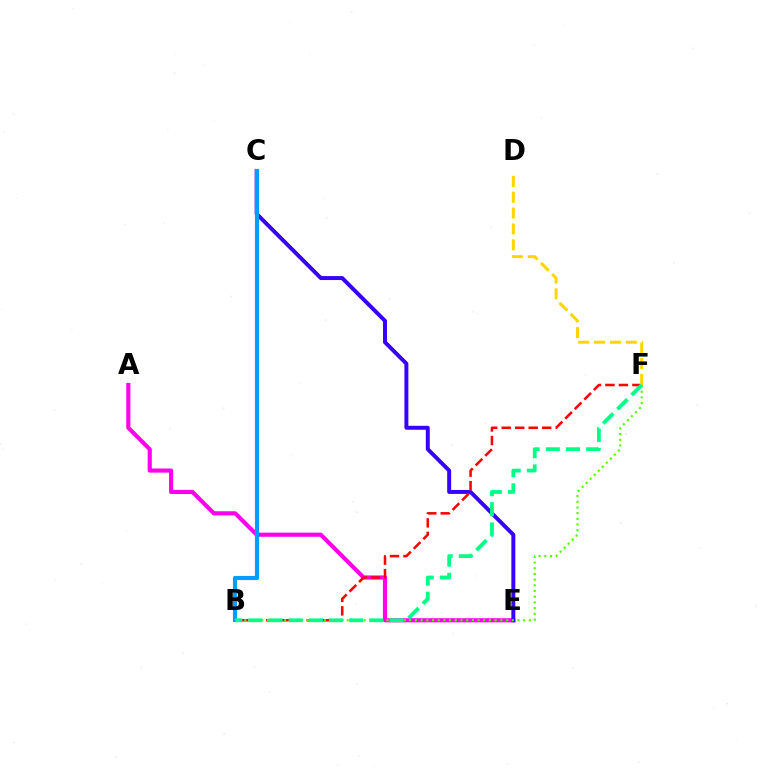{('A', 'E'): [{'color': '#ff00ed', 'line_style': 'solid', 'thickness': 2.98}], ('C', 'E'): [{'color': '#3700ff', 'line_style': 'solid', 'thickness': 2.85}], ('B', 'C'): [{'color': '#009eff', 'line_style': 'solid', 'thickness': 2.99}], ('B', 'F'): [{'color': '#ff0000', 'line_style': 'dashed', 'thickness': 1.83}, {'color': '#4fff00', 'line_style': 'dotted', 'thickness': 1.55}, {'color': '#00ff86', 'line_style': 'dashed', 'thickness': 2.74}], ('D', 'F'): [{'color': '#ffd500', 'line_style': 'dashed', 'thickness': 2.15}]}